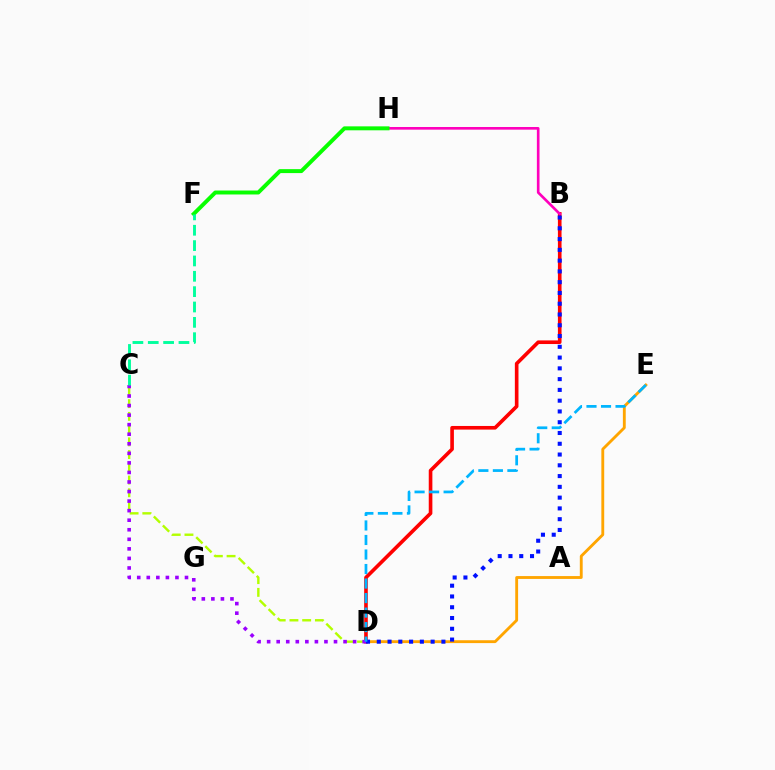{('B', 'D'): [{'color': '#ff0000', 'line_style': 'solid', 'thickness': 2.61}, {'color': '#0010ff', 'line_style': 'dotted', 'thickness': 2.93}], ('C', 'D'): [{'color': '#b3ff00', 'line_style': 'dashed', 'thickness': 1.73}, {'color': '#9b00ff', 'line_style': 'dotted', 'thickness': 2.6}], ('B', 'H'): [{'color': '#ff00bd', 'line_style': 'solid', 'thickness': 1.91}], ('F', 'H'): [{'color': '#08ff00', 'line_style': 'solid', 'thickness': 2.85}], ('D', 'E'): [{'color': '#ffa500', 'line_style': 'solid', 'thickness': 2.05}, {'color': '#00b5ff', 'line_style': 'dashed', 'thickness': 1.97}], ('C', 'F'): [{'color': '#00ff9d', 'line_style': 'dashed', 'thickness': 2.09}]}